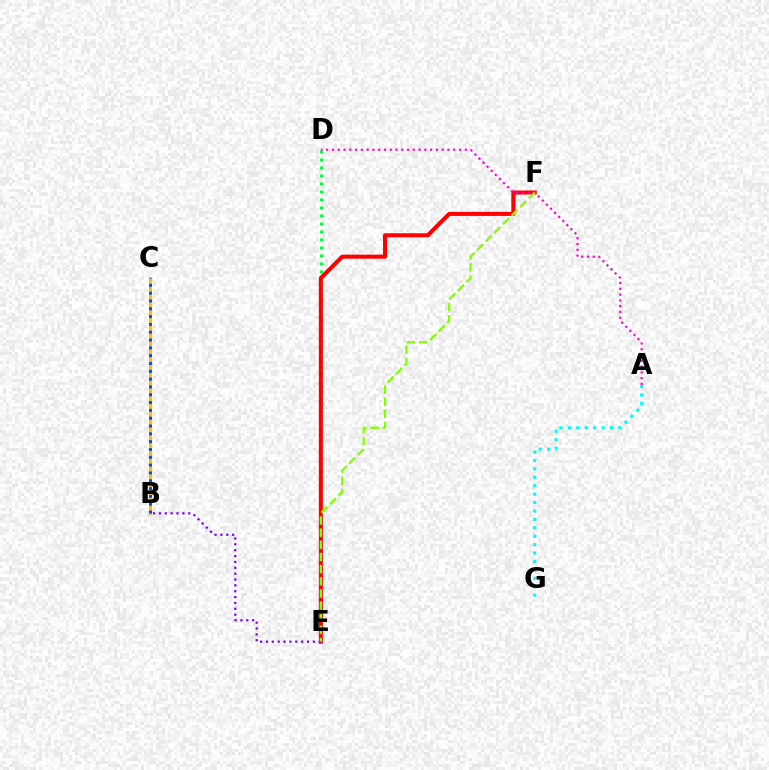{('B', 'C'): [{'color': '#ffbd00', 'line_style': 'solid', 'thickness': 2.17}, {'color': '#004bff', 'line_style': 'dotted', 'thickness': 2.12}], ('D', 'E'): [{'color': '#00ff39', 'line_style': 'dotted', 'thickness': 2.17}], ('E', 'F'): [{'color': '#ff0000', 'line_style': 'solid', 'thickness': 2.9}, {'color': '#84ff00', 'line_style': 'dashed', 'thickness': 1.65}], ('A', 'D'): [{'color': '#ff00cf', 'line_style': 'dotted', 'thickness': 1.57}], ('B', 'E'): [{'color': '#7200ff', 'line_style': 'dotted', 'thickness': 1.59}], ('A', 'G'): [{'color': '#00fff6', 'line_style': 'dotted', 'thickness': 2.29}]}